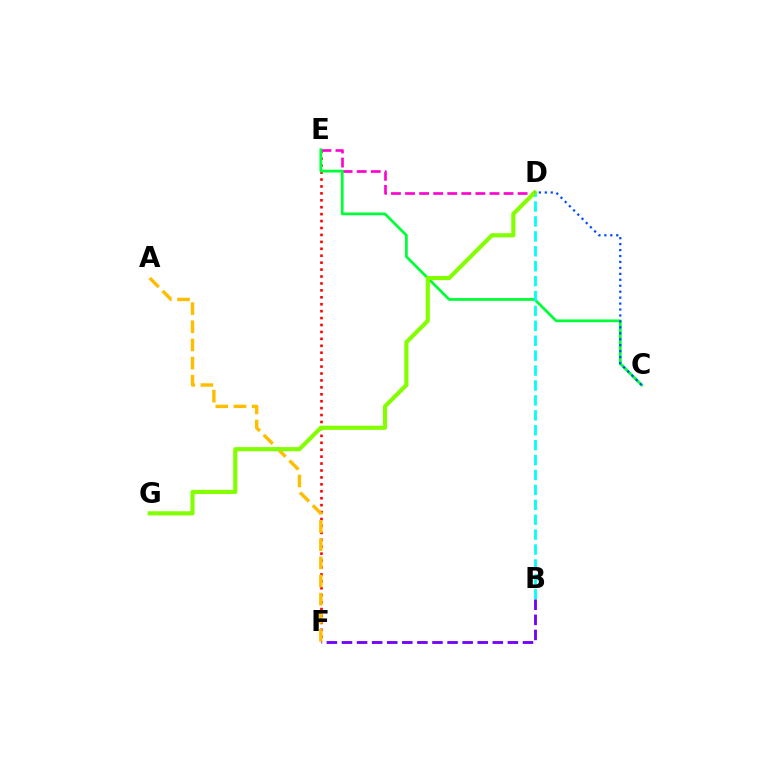{('E', 'F'): [{'color': '#ff0000', 'line_style': 'dotted', 'thickness': 1.88}], ('D', 'E'): [{'color': '#ff00cf', 'line_style': 'dashed', 'thickness': 1.91}], ('A', 'F'): [{'color': '#ffbd00', 'line_style': 'dashed', 'thickness': 2.47}], ('C', 'E'): [{'color': '#00ff39', 'line_style': 'solid', 'thickness': 1.99}], ('B', 'D'): [{'color': '#00fff6', 'line_style': 'dashed', 'thickness': 2.03}], ('B', 'F'): [{'color': '#7200ff', 'line_style': 'dashed', 'thickness': 2.05}], ('D', 'G'): [{'color': '#84ff00', 'line_style': 'solid', 'thickness': 2.98}], ('C', 'D'): [{'color': '#004bff', 'line_style': 'dotted', 'thickness': 1.61}]}